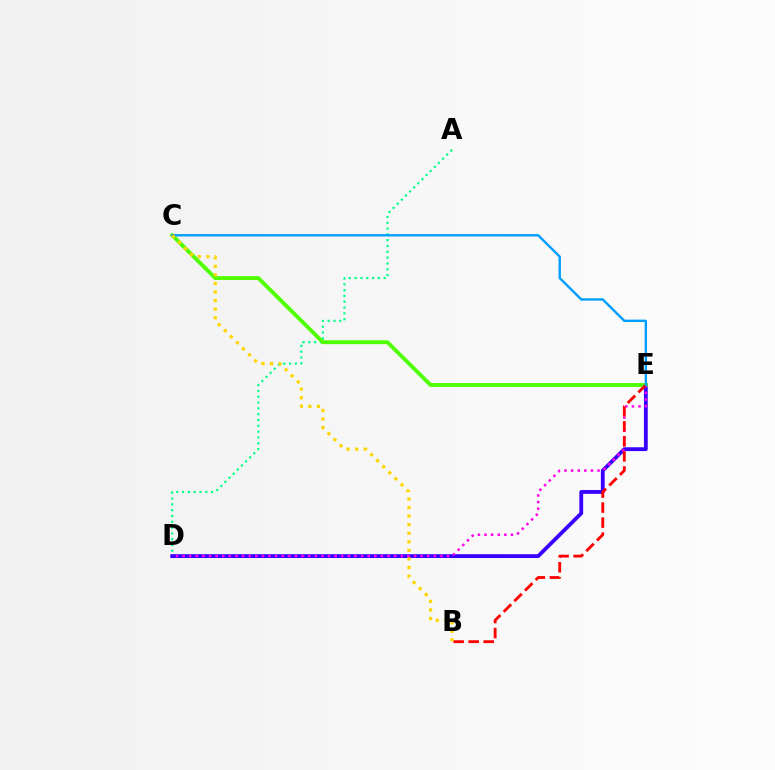{('A', 'D'): [{'color': '#00ff86', 'line_style': 'dotted', 'thickness': 1.58}], ('D', 'E'): [{'color': '#3700ff', 'line_style': 'solid', 'thickness': 2.75}, {'color': '#ff00ed', 'line_style': 'dotted', 'thickness': 1.8}], ('C', 'E'): [{'color': '#4fff00', 'line_style': 'solid', 'thickness': 2.78}, {'color': '#009eff', 'line_style': 'solid', 'thickness': 1.72}], ('B', 'E'): [{'color': '#ff0000', 'line_style': 'dashed', 'thickness': 2.04}], ('B', 'C'): [{'color': '#ffd500', 'line_style': 'dotted', 'thickness': 2.33}]}